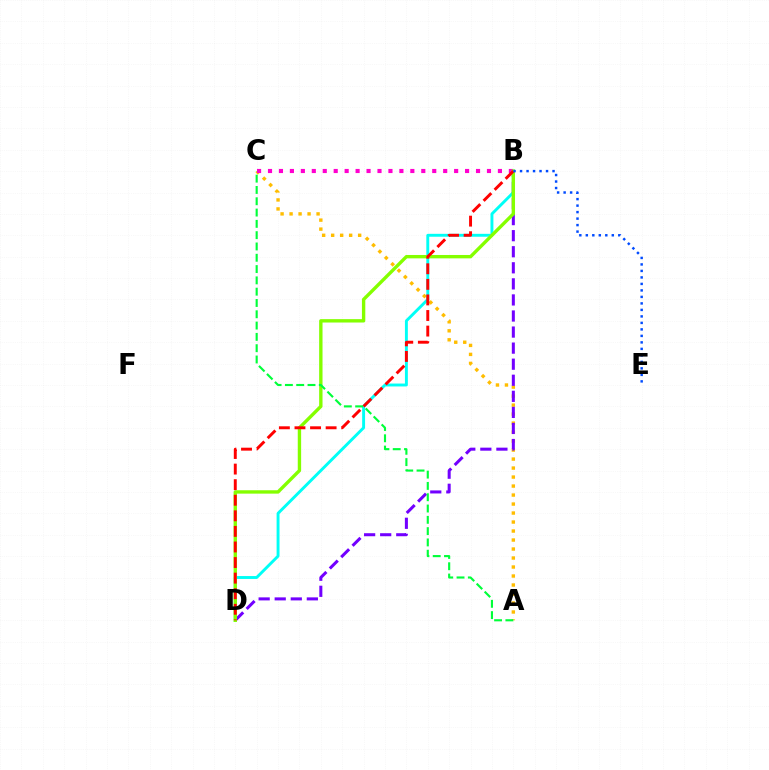{('A', 'C'): [{'color': '#ffbd00', 'line_style': 'dotted', 'thickness': 2.44}, {'color': '#00ff39', 'line_style': 'dashed', 'thickness': 1.54}], ('B', 'D'): [{'color': '#00fff6', 'line_style': 'solid', 'thickness': 2.09}, {'color': '#7200ff', 'line_style': 'dashed', 'thickness': 2.18}, {'color': '#84ff00', 'line_style': 'solid', 'thickness': 2.43}, {'color': '#ff0000', 'line_style': 'dashed', 'thickness': 2.12}], ('B', 'C'): [{'color': '#ff00cf', 'line_style': 'dotted', 'thickness': 2.97}], ('B', 'E'): [{'color': '#004bff', 'line_style': 'dotted', 'thickness': 1.77}]}